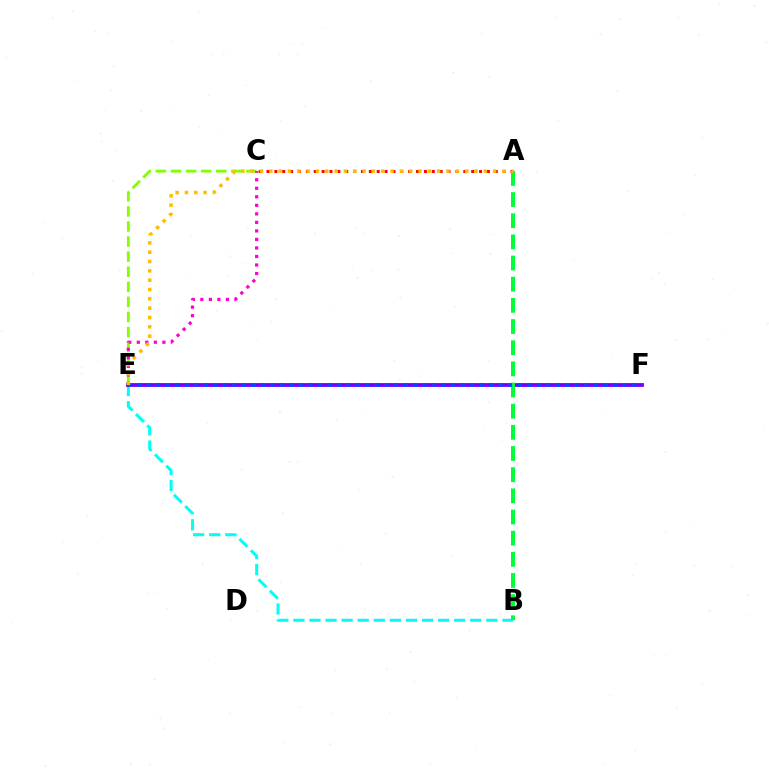{('B', 'E'): [{'color': '#00fff6', 'line_style': 'dashed', 'thickness': 2.18}], ('C', 'E'): [{'color': '#84ff00', 'line_style': 'dashed', 'thickness': 2.05}, {'color': '#ff00cf', 'line_style': 'dotted', 'thickness': 2.32}], ('A', 'C'): [{'color': '#ff0000', 'line_style': 'dotted', 'thickness': 2.14}], ('E', 'F'): [{'color': '#7200ff', 'line_style': 'solid', 'thickness': 2.72}, {'color': '#004bff', 'line_style': 'dotted', 'thickness': 2.58}], ('A', 'B'): [{'color': '#00ff39', 'line_style': 'dashed', 'thickness': 2.87}], ('A', 'E'): [{'color': '#ffbd00', 'line_style': 'dotted', 'thickness': 2.53}]}